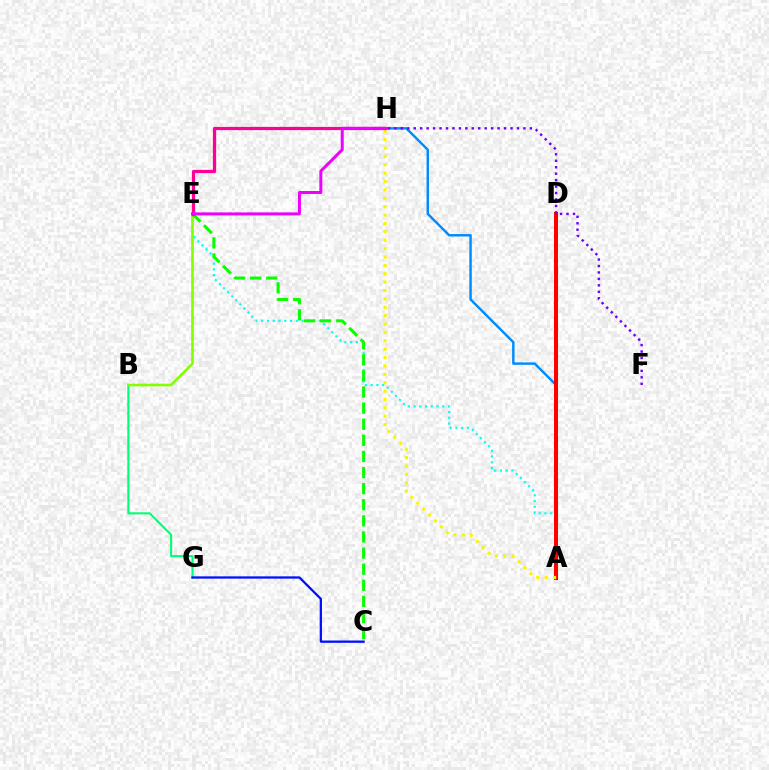{('A', 'D'): [{'color': '#ff7c00', 'line_style': 'solid', 'thickness': 2.23}, {'color': '#ff0000', 'line_style': 'solid', 'thickness': 2.87}], ('B', 'G'): [{'color': '#00ff74', 'line_style': 'solid', 'thickness': 1.51}], ('A', 'E'): [{'color': '#00fff6', 'line_style': 'dotted', 'thickness': 1.56}], ('A', 'H'): [{'color': '#008cff', 'line_style': 'solid', 'thickness': 1.77}, {'color': '#fcf500', 'line_style': 'dotted', 'thickness': 2.28}], ('C', 'G'): [{'color': '#0010ff', 'line_style': 'solid', 'thickness': 1.65}], ('F', 'H'): [{'color': '#7200ff', 'line_style': 'dotted', 'thickness': 1.75}], ('B', 'E'): [{'color': '#84ff00', 'line_style': 'solid', 'thickness': 1.9}], ('C', 'E'): [{'color': '#08ff00', 'line_style': 'dashed', 'thickness': 2.19}], ('E', 'H'): [{'color': '#ff0094', 'line_style': 'solid', 'thickness': 2.32}, {'color': '#ee00ff', 'line_style': 'solid', 'thickness': 2.15}]}